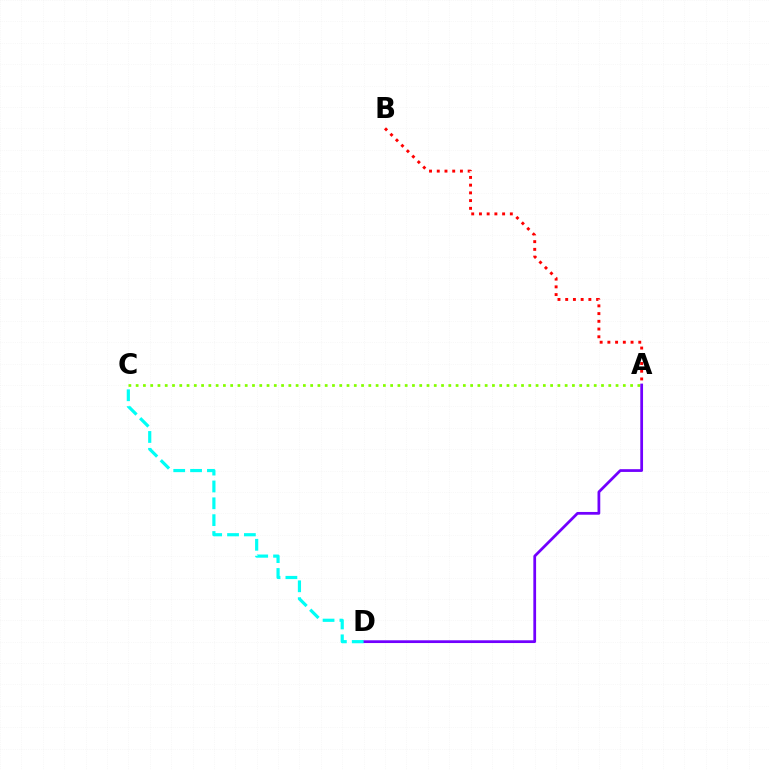{('A', 'B'): [{'color': '#ff0000', 'line_style': 'dotted', 'thickness': 2.1}], ('A', 'C'): [{'color': '#84ff00', 'line_style': 'dotted', 'thickness': 1.98}], ('A', 'D'): [{'color': '#7200ff', 'line_style': 'solid', 'thickness': 1.98}], ('C', 'D'): [{'color': '#00fff6', 'line_style': 'dashed', 'thickness': 2.29}]}